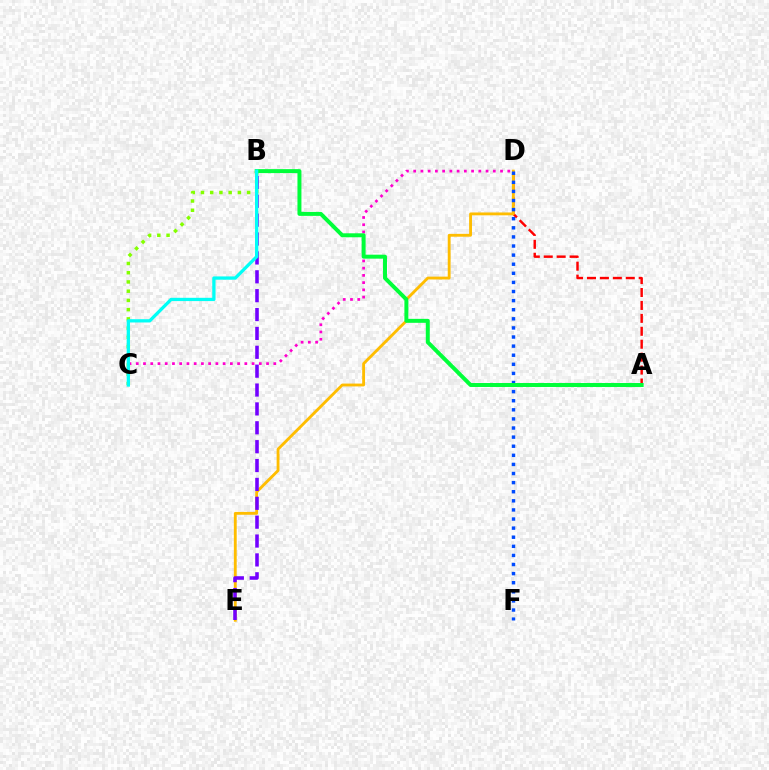{('A', 'D'): [{'color': '#ff0000', 'line_style': 'dashed', 'thickness': 1.76}], ('D', 'E'): [{'color': '#ffbd00', 'line_style': 'solid', 'thickness': 2.05}], ('B', 'C'): [{'color': '#84ff00', 'line_style': 'dotted', 'thickness': 2.51}, {'color': '#00fff6', 'line_style': 'solid', 'thickness': 2.36}], ('D', 'F'): [{'color': '#004bff', 'line_style': 'dotted', 'thickness': 2.47}], ('B', 'E'): [{'color': '#7200ff', 'line_style': 'dashed', 'thickness': 2.56}], ('C', 'D'): [{'color': '#ff00cf', 'line_style': 'dotted', 'thickness': 1.97}], ('A', 'B'): [{'color': '#00ff39', 'line_style': 'solid', 'thickness': 2.86}]}